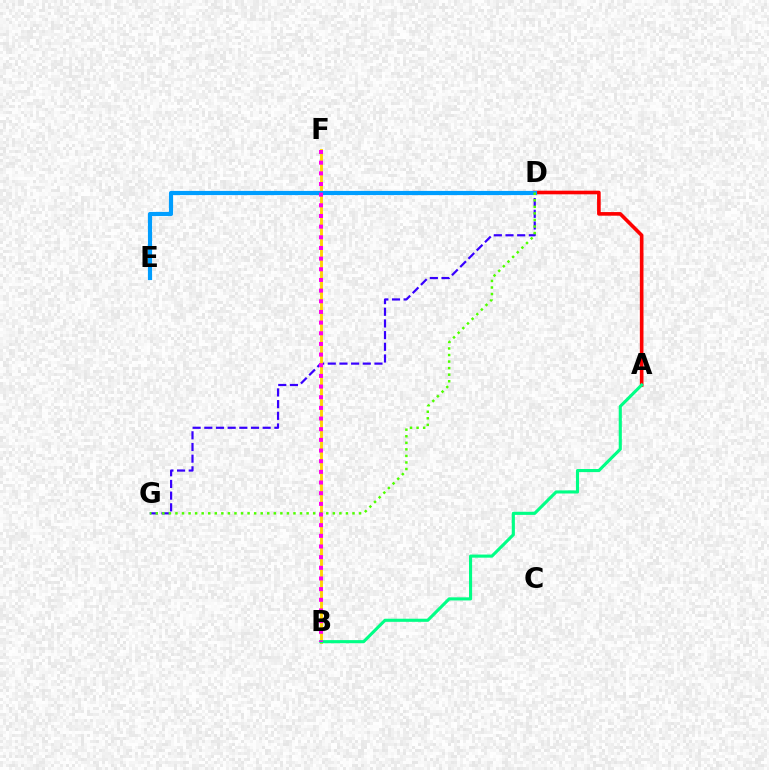{('A', 'D'): [{'color': '#ff0000', 'line_style': 'solid', 'thickness': 2.61}], ('D', 'G'): [{'color': '#3700ff', 'line_style': 'dashed', 'thickness': 1.59}, {'color': '#4fff00', 'line_style': 'dotted', 'thickness': 1.78}], ('B', 'F'): [{'color': '#ffd500', 'line_style': 'solid', 'thickness': 2.08}, {'color': '#ff00ed', 'line_style': 'dotted', 'thickness': 2.9}], ('D', 'E'): [{'color': '#009eff', 'line_style': 'solid', 'thickness': 2.99}], ('A', 'B'): [{'color': '#00ff86', 'line_style': 'solid', 'thickness': 2.24}]}